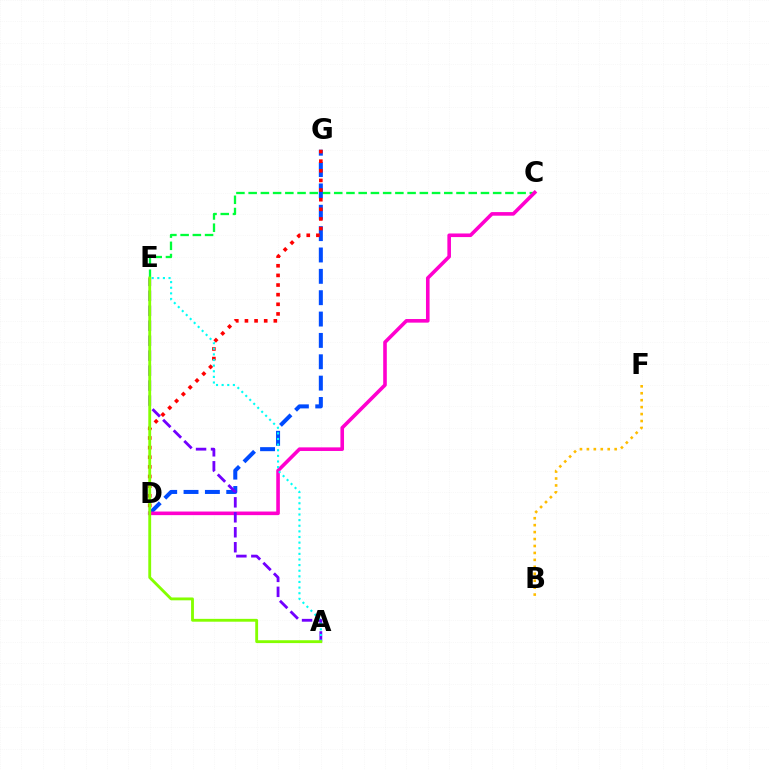{('C', 'E'): [{'color': '#00ff39', 'line_style': 'dashed', 'thickness': 1.66}], ('D', 'G'): [{'color': '#004bff', 'line_style': 'dashed', 'thickness': 2.9}, {'color': '#ff0000', 'line_style': 'dotted', 'thickness': 2.62}], ('C', 'D'): [{'color': '#ff00cf', 'line_style': 'solid', 'thickness': 2.59}], ('A', 'E'): [{'color': '#7200ff', 'line_style': 'dashed', 'thickness': 2.03}, {'color': '#00fff6', 'line_style': 'dotted', 'thickness': 1.53}, {'color': '#84ff00', 'line_style': 'solid', 'thickness': 2.05}], ('B', 'F'): [{'color': '#ffbd00', 'line_style': 'dotted', 'thickness': 1.89}]}